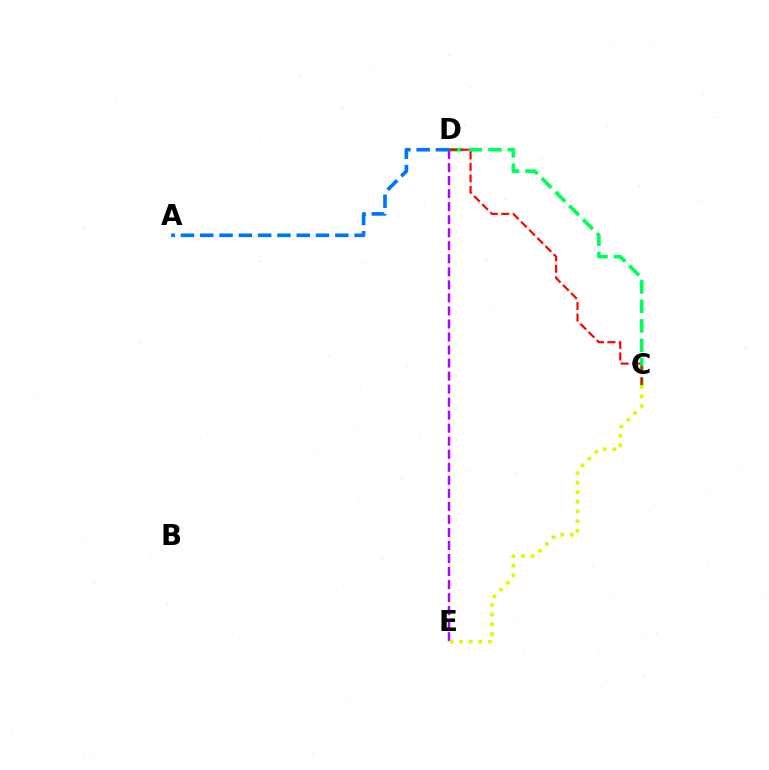{('C', 'D'): [{'color': '#00ff5c', 'line_style': 'dashed', 'thickness': 2.65}, {'color': '#ff0000', 'line_style': 'dashed', 'thickness': 1.57}], ('D', 'E'): [{'color': '#b900ff', 'line_style': 'dashed', 'thickness': 1.77}], ('A', 'D'): [{'color': '#0074ff', 'line_style': 'dashed', 'thickness': 2.62}], ('C', 'E'): [{'color': '#d1ff00', 'line_style': 'dotted', 'thickness': 2.62}]}